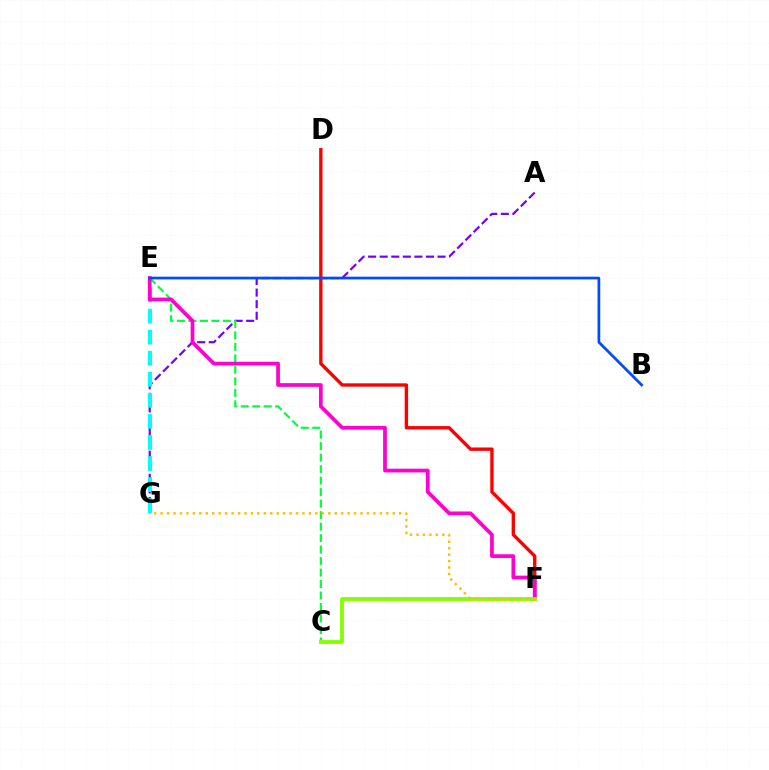{('A', 'G'): [{'color': '#7200ff', 'line_style': 'dashed', 'thickness': 1.57}], ('E', 'G'): [{'color': '#00fff6', 'line_style': 'dashed', 'thickness': 2.86}], ('D', 'F'): [{'color': '#ff0000', 'line_style': 'solid', 'thickness': 2.43}], ('C', 'E'): [{'color': '#00ff39', 'line_style': 'dashed', 'thickness': 1.56}], ('E', 'F'): [{'color': '#ff00cf', 'line_style': 'solid', 'thickness': 2.69}], ('C', 'F'): [{'color': '#84ff00', 'line_style': 'solid', 'thickness': 2.76}], ('B', 'E'): [{'color': '#004bff', 'line_style': 'solid', 'thickness': 1.96}], ('F', 'G'): [{'color': '#ffbd00', 'line_style': 'dotted', 'thickness': 1.75}]}